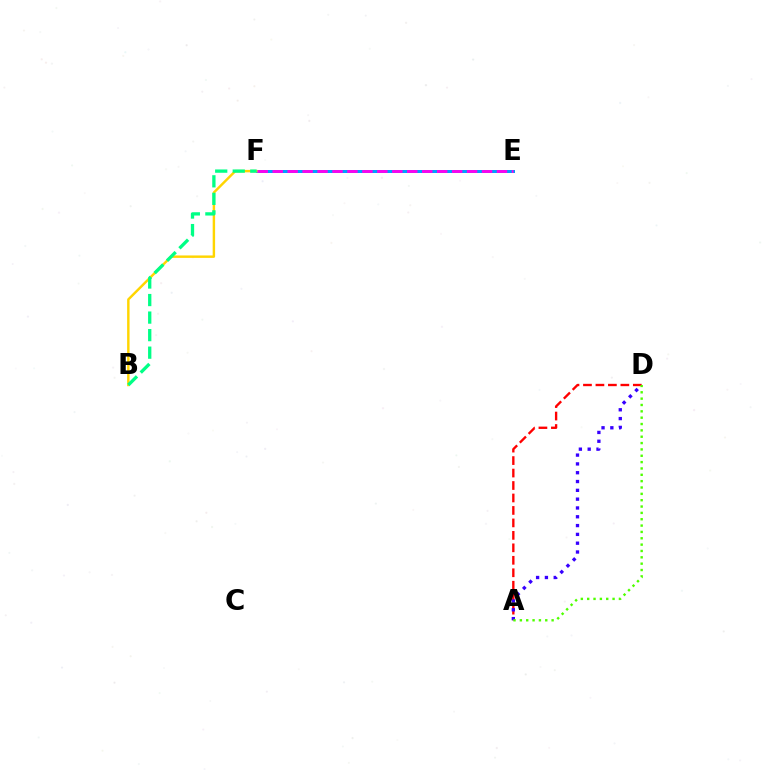{('A', 'D'): [{'color': '#ff0000', 'line_style': 'dashed', 'thickness': 1.69}, {'color': '#3700ff', 'line_style': 'dotted', 'thickness': 2.39}, {'color': '#4fff00', 'line_style': 'dotted', 'thickness': 1.72}], ('E', 'F'): [{'color': '#009eff', 'line_style': 'solid', 'thickness': 2.15}, {'color': '#ff00ed', 'line_style': 'dashed', 'thickness': 2.03}], ('B', 'F'): [{'color': '#ffd500', 'line_style': 'solid', 'thickness': 1.75}, {'color': '#00ff86', 'line_style': 'dashed', 'thickness': 2.38}]}